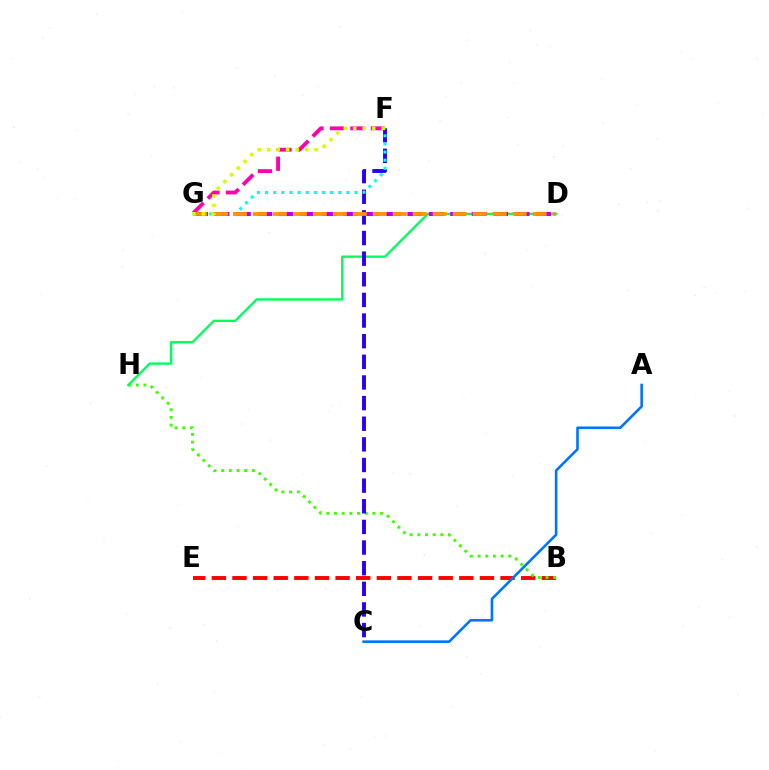{('B', 'E'): [{'color': '#ff0000', 'line_style': 'dashed', 'thickness': 2.8}], ('B', 'H'): [{'color': '#3dff00', 'line_style': 'dotted', 'thickness': 2.09}], ('D', 'H'): [{'color': '#00ff5c', 'line_style': 'solid', 'thickness': 1.69}], ('F', 'G'): [{'color': '#ff00ac', 'line_style': 'dashed', 'thickness': 2.78}, {'color': '#00fff6', 'line_style': 'dotted', 'thickness': 2.21}, {'color': '#d1ff00', 'line_style': 'dotted', 'thickness': 2.58}], ('C', 'F'): [{'color': '#2500ff', 'line_style': 'dashed', 'thickness': 2.8}], ('D', 'G'): [{'color': '#b900ff', 'line_style': 'dashed', 'thickness': 2.91}, {'color': '#ff9400', 'line_style': 'dashed', 'thickness': 2.71}], ('A', 'C'): [{'color': '#0074ff', 'line_style': 'solid', 'thickness': 1.87}]}